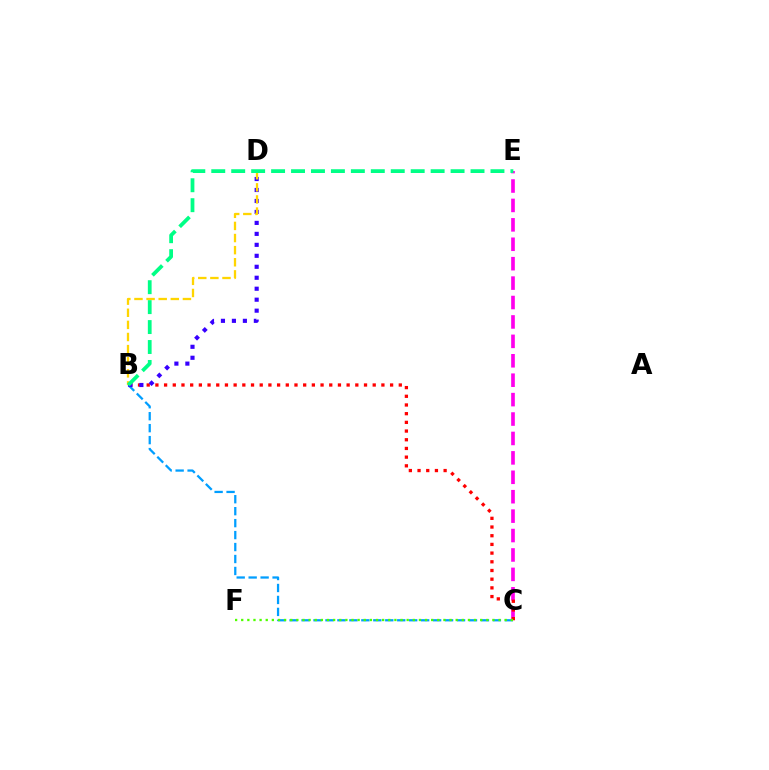{('B', 'C'): [{'color': '#009eff', 'line_style': 'dashed', 'thickness': 1.62}, {'color': '#ff0000', 'line_style': 'dotted', 'thickness': 2.36}], ('C', 'E'): [{'color': '#ff00ed', 'line_style': 'dashed', 'thickness': 2.64}], ('B', 'D'): [{'color': '#3700ff', 'line_style': 'dotted', 'thickness': 2.98}, {'color': '#ffd500', 'line_style': 'dashed', 'thickness': 1.65}], ('C', 'F'): [{'color': '#4fff00', 'line_style': 'dotted', 'thickness': 1.66}], ('B', 'E'): [{'color': '#00ff86', 'line_style': 'dashed', 'thickness': 2.71}]}